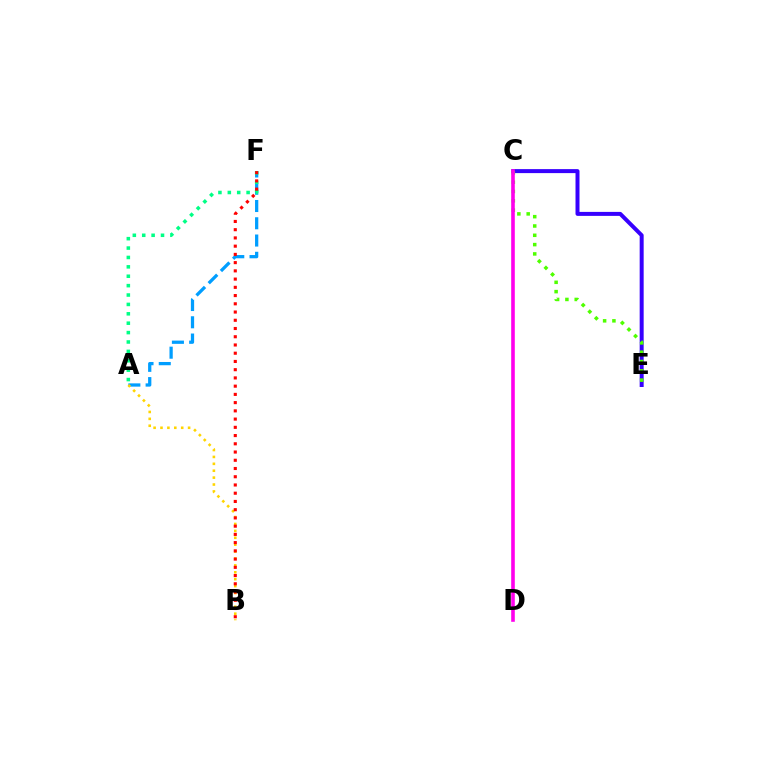{('A', 'F'): [{'color': '#009eff', 'line_style': 'dashed', 'thickness': 2.35}, {'color': '#00ff86', 'line_style': 'dotted', 'thickness': 2.55}], ('A', 'B'): [{'color': '#ffd500', 'line_style': 'dotted', 'thickness': 1.88}], ('B', 'F'): [{'color': '#ff0000', 'line_style': 'dotted', 'thickness': 2.24}], ('C', 'E'): [{'color': '#3700ff', 'line_style': 'solid', 'thickness': 2.87}, {'color': '#4fff00', 'line_style': 'dotted', 'thickness': 2.53}], ('C', 'D'): [{'color': '#ff00ed', 'line_style': 'solid', 'thickness': 2.6}]}